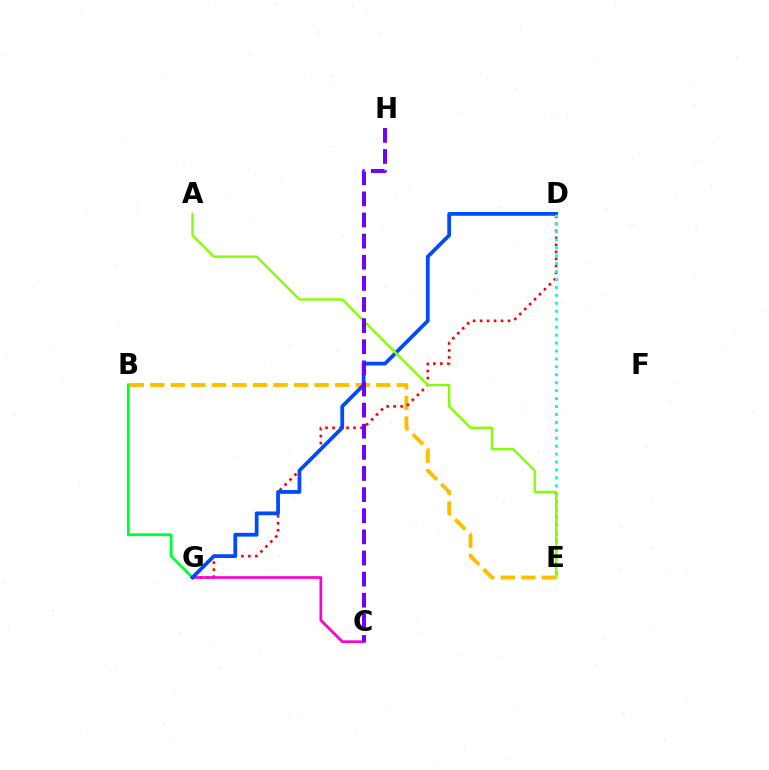{('B', 'E'): [{'color': '#ffbd00', 'line_style': 'dashed', 'thickness': 2.79}], ('D', 'G'): [{'color': '#ff0000', 'line_style': 'dotted', 'thickness': 1.9}, {'color': '#004bff', 'line_style': 'solid', 'thickness': 2.71}], ('B', 'G'): [{'color': '#00ff39', 'line_style': 'solid', 'thickness': 2.06}], ('C', 'G'): [{'color': '#ff00cf', 'line_style': 'solid', 'thickness': 1.93}], ('D', 'E'): [{'color': '#00fff6', 'line_style': 'dotted', 'thickness': 2.16}], ('A', 'E'): [{'color': '#84ff00', 'line_style': 'solid', 'thickness': 1.7}], ('C', 'H'): [{'color': '#7200ff', 'line_style': 'dashed', 'thickness': 2.87}]}